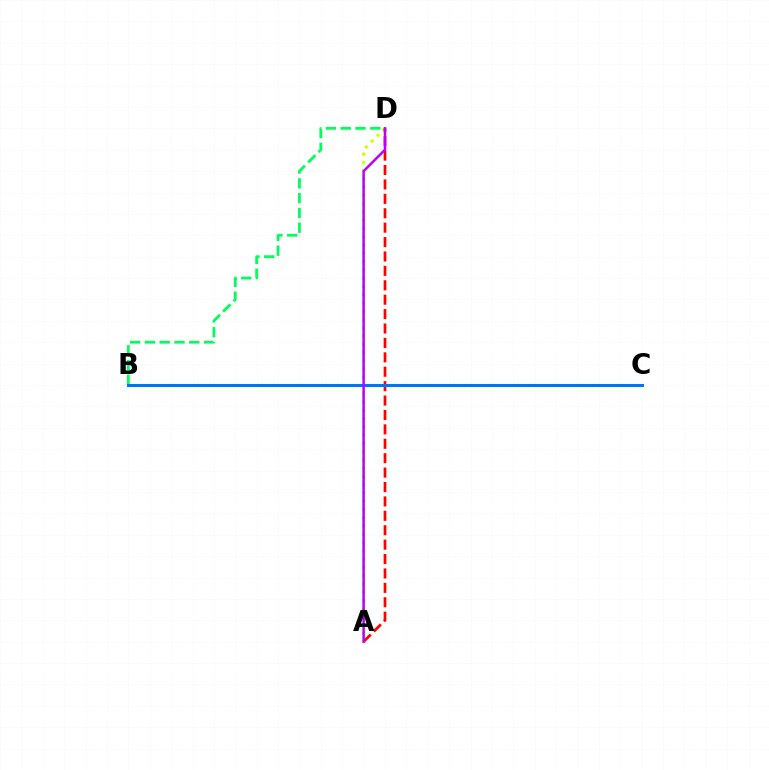{('B', 'D'): [{'color': '#00ff5c', 'line_style': 'dashed', 'thickness': 2.01}], ('A', 'D'): [{'color': '#d1ff00', 'line_style': 'dotted', 'thickness': 2.25}, {'color': '#ff0000', 'line_style': 'dashed', 'thickness': 1.96}, {'color': '#b900ff', 'line_style': 'solid', 'thickness': 1.79}], ('B', 'C'): [{'color': '#0074ff', 'line_style': 'solid', 'thickness': 2.17}]}